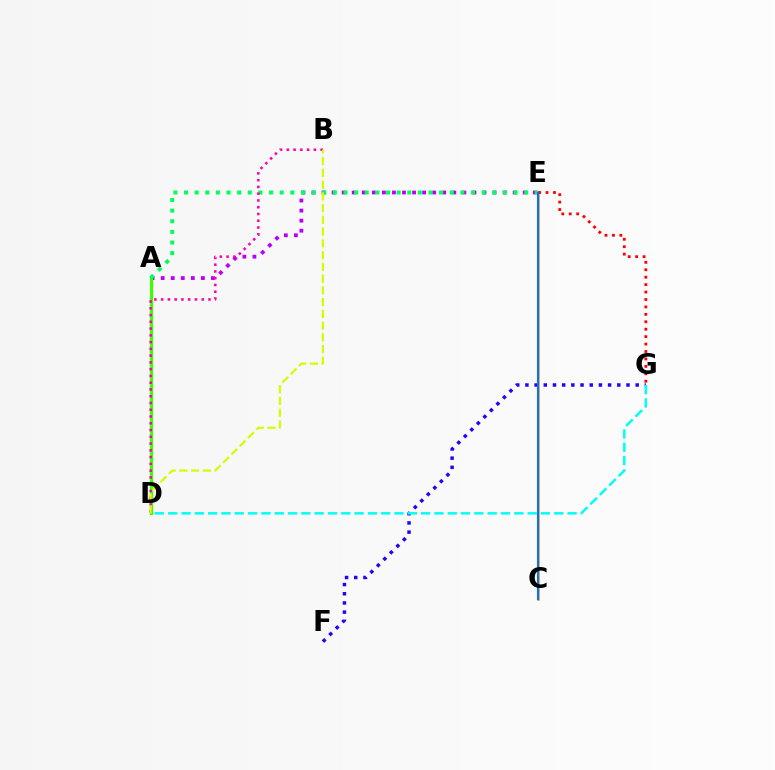{('F', 'G'): [{'color': '#2500ff', 'line_style': 'dotted', 'thickness': 2.5}], ('A', 'E'): [{'color': '#b900ff', 'line_style': 'dotted', 'thickness': 2.73}, {'color': '#00ff5c', 'line_style': 'dotted', 'thickness': 2.89}], ('A', 'D'): [{'color': '#3dff00', 'line_style': 'solid', 'thickness': 2.3}], ('C', 'E'): [{'color': '#ff9400', 'line_style': 'solid', 'thickness': 1.83}, {'color': '#0074ff', 'line_style': 'solid', 'thickness': 1.51}], ('E', 'G'): [{'color': '#ff0000', 'line_style': 'dotted', 'thickness': 2.02}], ('B', 'D'): [{'color': '#ff00ac', 'line_style': 'dotted', 'thickness': 1.84}, {'color': '#d1ff00', 'line_style': 'dashed', 'thickness': 1.6}], ('D', 'G'): [{'color': '#00fff6', 'line_style': 'dashed', 'thickness': 1.81}]}